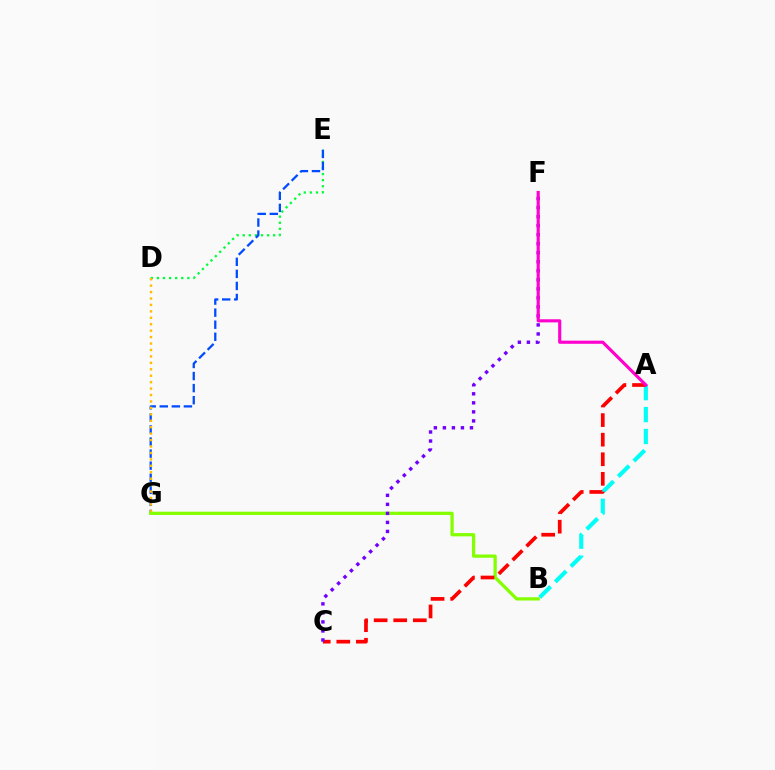{('D', 'E'): [{'color': '#00ff39', 'line_style': 'dotted', 'thickness': 1.65}], ('E', 'G'): [{'color': '#004bff', 'line_style': 'dashed', 'thickness': 1.64}], ('D', 'G'): [{'color': '#ffbd00', 'line_style': 'dotted', 'thickness': 1.75}], ('A', 'B'): [{'color': '#00fff6', 'line_style': 'dashed', 'thickness': 2.98}], ('B', 'G'): [{'color': '#84ff00', 'line_style': 'solid', 'thickness': 2.35}], ('A', 'C'): [{'color': '#ff0000', 'line_style': 'dashed', 'thickness': 2.66}], ('C', 'F'): [{'color': '#7200ff', 'line_style': 'dotted', 'thickness': 2.45}], ('A', 'F'): [{'color': '#ff00cf', 'line_style': 'solid', 'thickness': 2.26}]}